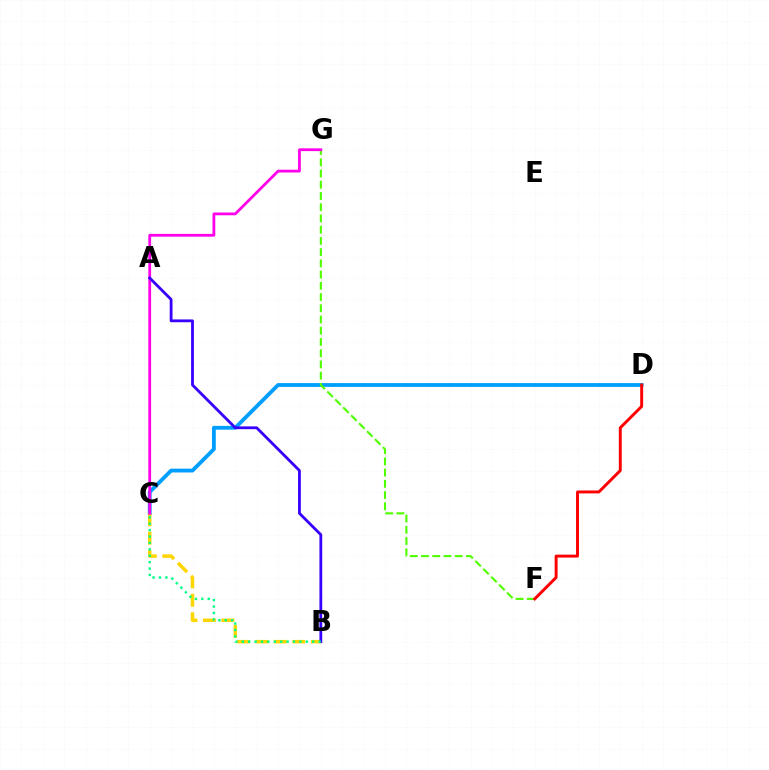{('C', 'D'): [{'color': '#009eff', 'line_style': 'solid', 'thickness': 2.75}], ('B', 'C'): [{'color': '#ffd500', 'line_style': 'dashed', 'thickness': 2.51}, {'color': '#00ff86', 'line_style': 'dotted', 'thickness': 1.74}], ('F', 'G'): [{'color': '#4fff00', 'line_style': 'dashed', 'thickness': 1.53}], ('D', 'F'): [{'color': '#ff0000', 'line_style': 'solid', 'thickness': 2.12}], ('C', 'G'): [{'color': '#ff00ed', 'line_style': 'solid', 'thickness': 2.0}], ('A', 'B'): [{'color': '#3700ff', 'line_style': 'solid', 'thickness': 2.01}]}